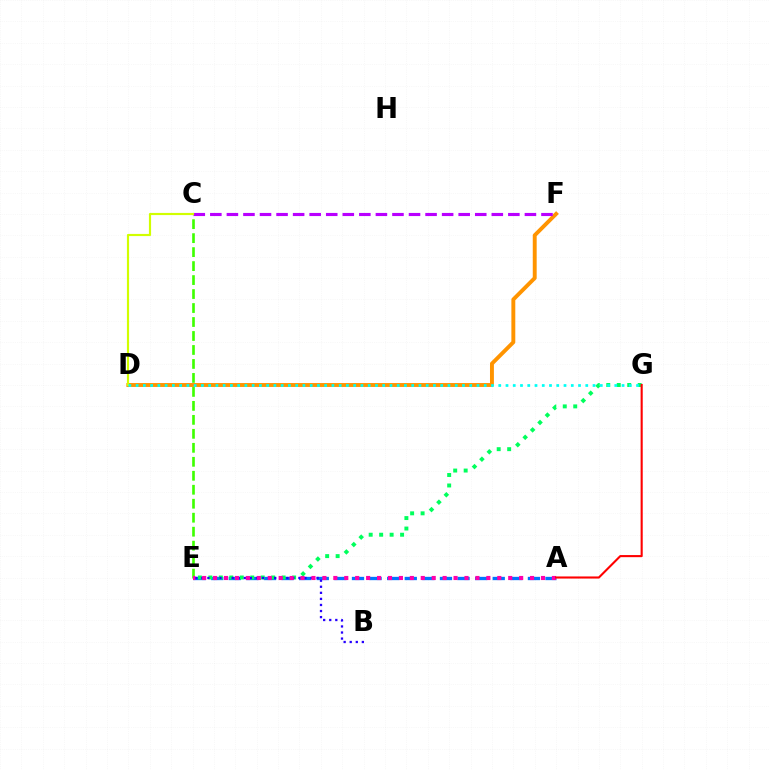{('A', 'E'): [{'color': '#0074ff', 'line_style': 'dashed', 'thickness': 2.39}, {'color': '#ff00ac', 'line_style': 'dotted', 'thickness': 2.97}], ('E', 'G'): [{'color': '#00ff5c', 'line_style': 'dotted', 'thickness': 2.85}], ('C', 'E'): [{'color': '#3dff00', 'line_style': 'dashed', 'thickness': 1.9}], ('D', 'F'): [{'color': '#ff9400', 'line_style': 'solid', 'thickness': 2.81}], ('B', 'E'): [{'color': '#2500ff', 'line_style': 'dotted', 'thickness': 1.65}], ('C', 'F'): [{'color': '#b900ff', 'line_style': 'dashed', 'thickness': 2.25}], ('C', 'D'): [{'color': '#d1ff00', 'line_style': 'solid', 'thickness': 1.57}], ('A', 'G'): [{'color': '#ff0000', 'line_style': 'solid', 'thickness': 1.51}], ('D', 'G'): [{'color': '#00fff6', 'line_style': 'dotted', 'thickness': 1.97}]}